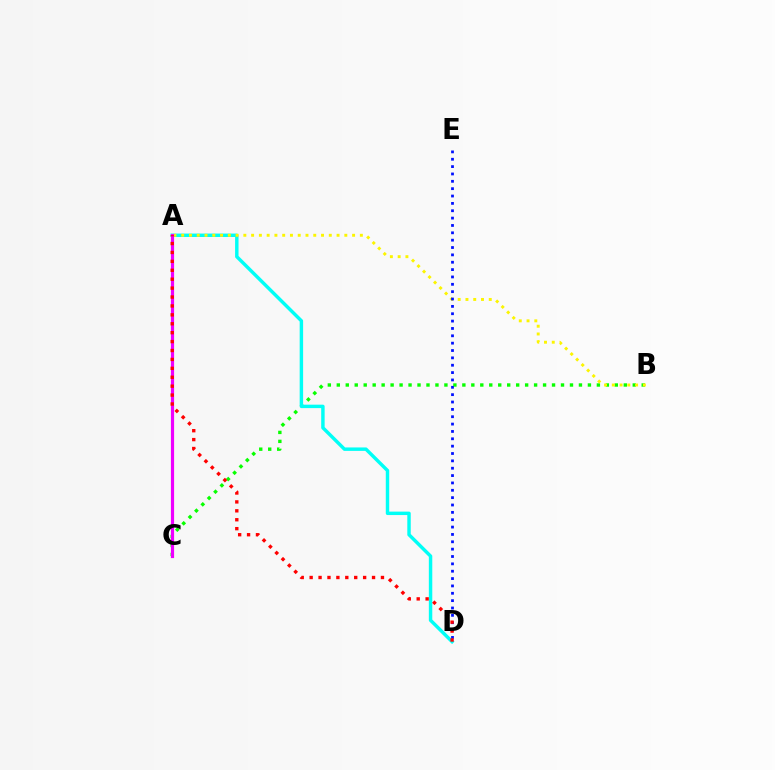{('B', 'C'): [{'color': '#08ff00', 'line_style': 'dotted', 'thickness': 2.44}], ('A', 'D'): [{'color': '#00fff6', 'line_style': 'solid', 'thickness': 2.48}, {'color': '#ff0000', 'line_style': 'dotted', 'thickness': 2.42}], ('A', 'B'): [{'color': '#fcf500', 'line_style': 'dotted', 'thickness': 2.11}], ('A', 'C'): [{'color': '#ee00ff', 'line_style': 'solid', 'thickness': 2.29}], ('D', 'E'): [{'color': '#0010ff', 'line_style': 'dotted', 'thickness': 2.0}]}